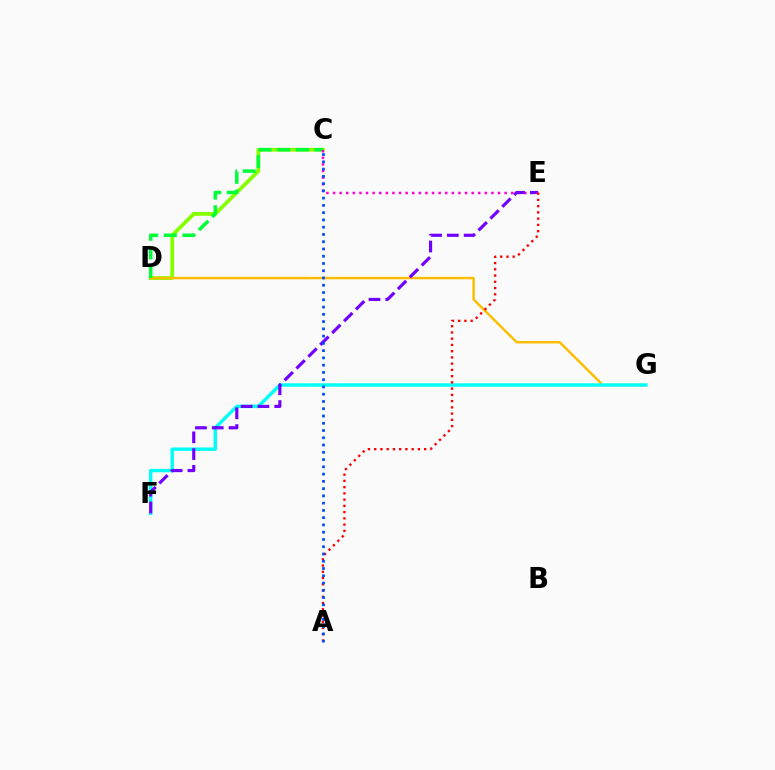{('C', 'D'): [{'color': '#84ff00', 'line_style': 'solid', 'thickness': 2.71}, {'color': '#00ff39', 'line_style': 'dashed', 'thickness': 2.53}], ('D', 'G'): [{'color': '#ffbd00', 'line_style': 'solid', 'thickness': 1.76}], ('F', 'G'): [{'color': '#00fff6', 'line_style': 'solid', 'thickness': 2.47}], ('C', 'E'): [{'color': '#ff00cf', 'line_style': 'dotted', 'thickness': 1.79}], ('E', 'F'): [{'color': '#7200ff', 'line_style': 'dashed', 'thickness': 2.28}], ('A', 'E'): [{'color': '#ff0000', 'line_style': 'dotted', 'thickness': 1.7}], ('A', 'C'): [{'color': '#004bff', 'line_style': 'dotted', 'thickness': 1.97}]}